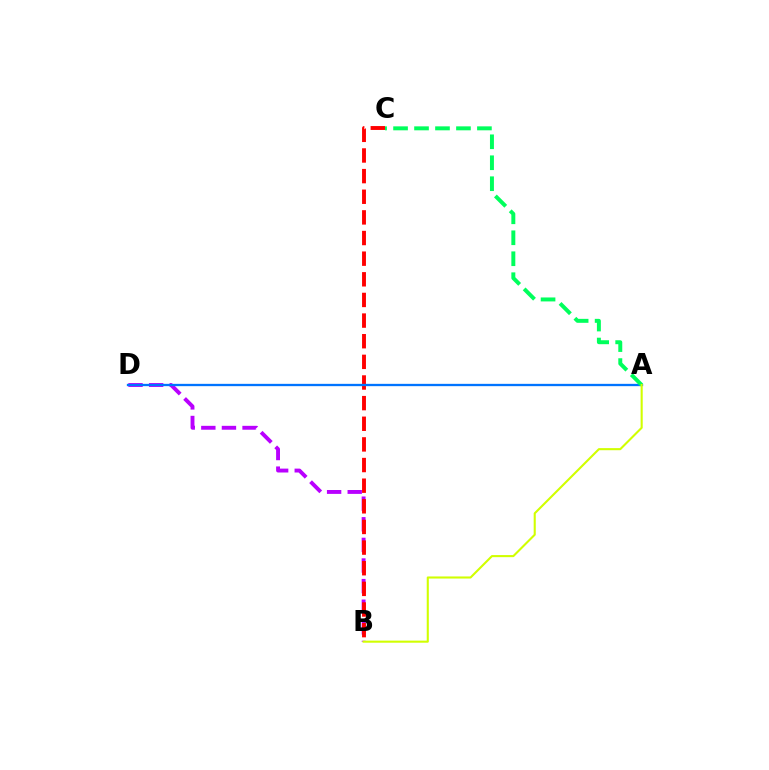{('B', 'D'): [{'color': '#b900ff', 'line_style': 'dashed', 'thickness': 2.8}], ('B', 'C'): [{'color': '#ff0000', 'line_style': 'dashed', 'thickness': 2.8}], ('A', 'D'): [{'color': '#0074ff', 'line_style': 'solid', 'thickness': 1.67}], ('A', 'C'): [{'color': '#00ff5c', 'line_style': 'dashed', 'thickness': 2.85}], ('A', 'B'): [{'color': '#d1ff00', 'line_style': 'solid', 'thickness': 1.51}]}